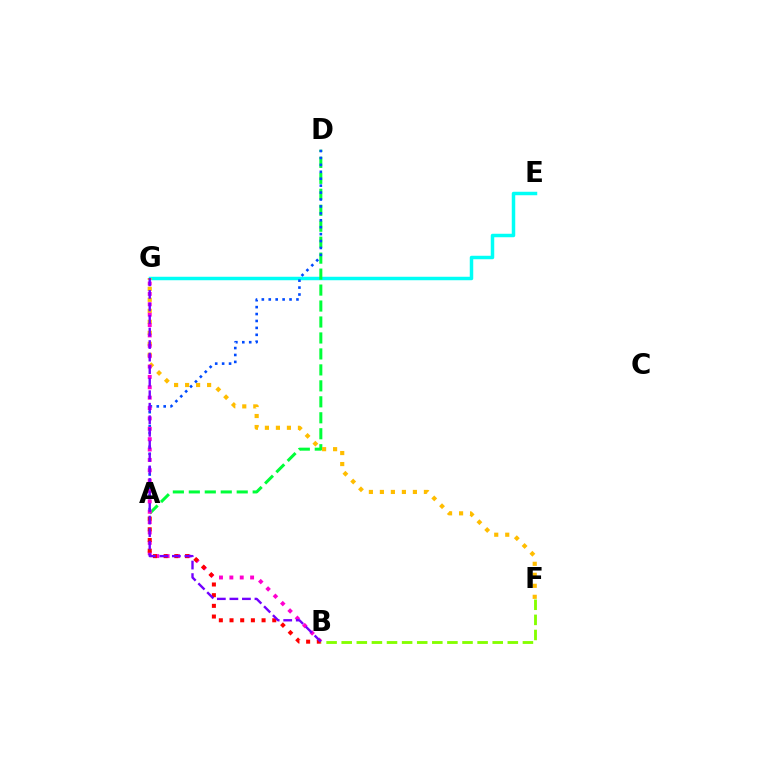{('E', 'G'): [{'color': '#00fff6', 'line_style': 'solid', 'thickness': 2.5}], ('A', 'D'): [{'color': '#00ff39', 'line_style': 'dashed', 'thickness': 2.17}, {'color': '#004bff', 'line_style': 'dotted', 'thickness': 1.88}], ('F', 'G'): [{'color': '#ffbd00', 'line_style': 'dotted', 'thickness': 2.99}], ('B', 'G'): [{'color': '#ff00cf', 'line_style': 'dotted', 'thickness': 2.82}, {'color': '#7200ff', 'line_style': 'dashed', 'thickness': 1.7}], ('A', 'B'): [{'color': '#ff0000', 'line_style': 'dotted', 'thickness': 2.9}], ('B', 'F'): [{'color': '#84ff00', 'line_style': 'dashed', 'thickness': 2.05}]}